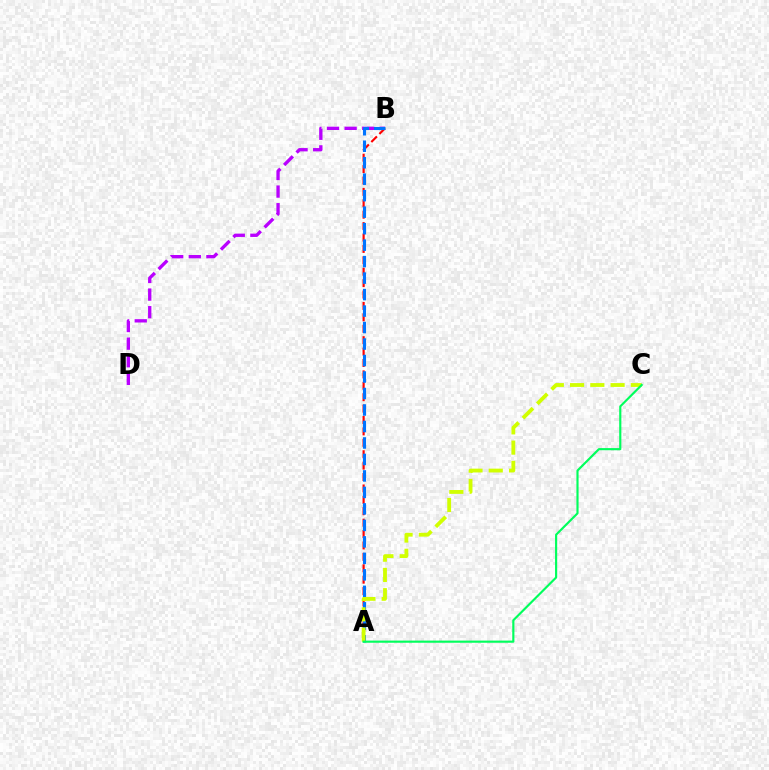{('B', 'D'): [{'color': '#b900ff', 'line_style': 'dashed', 'thickness': 2.39}], ('A', 'B'): [{'color': '#ff0000', 'line_style': 'dashed', 'thickness': 1.55}, {'color': '#0074ff', 'line_style': 'dashed', 'thickness': 2.24}], ('A', 'C'): [{'color': '#d1ff00', 'line_style': 'dashed', 'thickness': 2.75}, {'color': '#00ff5c', 'line_style': 'solid', 'thickness': 1.55}]}